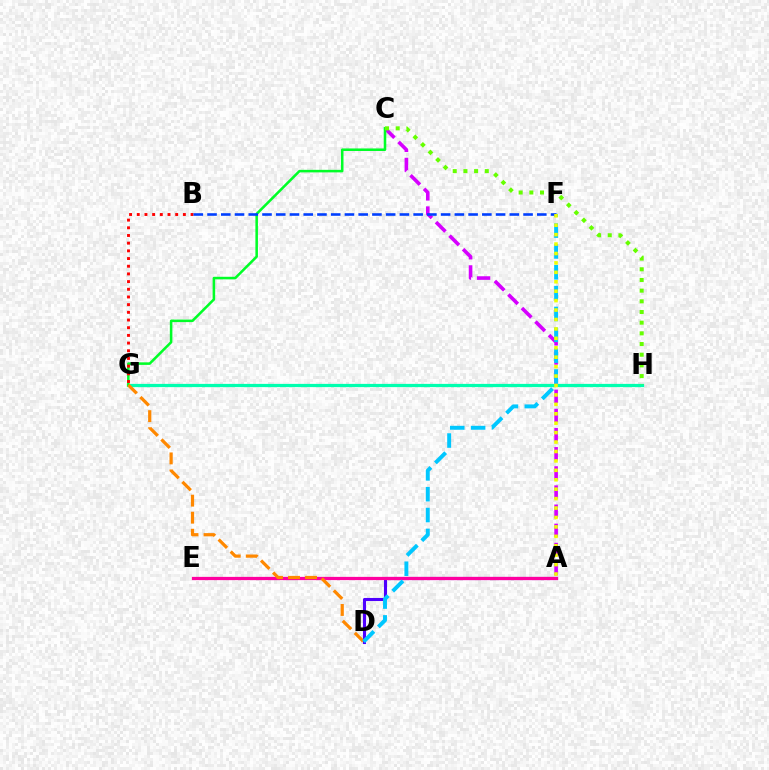{('A', 'D'): [{'color': '#4f00ff', 'line_style': 'solid', 'thickness': 2.22}], ('G', 'H'): [{'color': '#00ffaf', 'line_style': 'solid', 'thickness': 2.33}], ('A', 'C'): [{'color': '#d600ff', 'line_style': 'dashed', 'thickness': 2.6}], ('A', 'E'): [{'color': '#ff00a0', 'line_style': 'solid', 'thickness': 2.34}], ('C', 'G'): [{'color': '#00ff27', 'line_style': 'solid', 'thickness': 1.83}], ('B', 'G'): [{'color': '#ff0000', 'line_style': 'dotted', 'thickness': 2.09}], ('D', 'G'): [{'color': '#ff8800', 'line_style': 'dashed', 'thickness': 2.31}], ('D', 'F'): [{'color': '#00c7ff', 'line_style': 'dashed', 'thickness': 2.83}], ('B', 'F'): [{'color': '#003fff', 'line_style': 'dashed', 'thickness': 1.87}], ('A', 'F'): [{'color': '#eeff00', 'line_style': 'dotted', 'thickness': 2.56}], ('C', 'H'): [{'color': '#66ff00', 'line_style': 'dotted', 'thickness': 2.9}]}